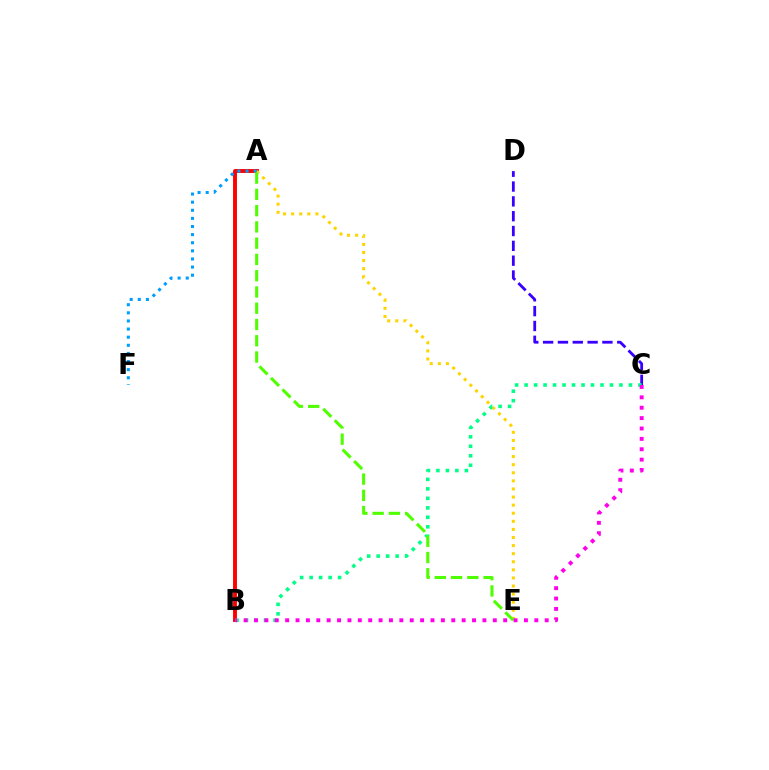{('C', 'D'): [{'color': '#3700ff', 'line_style': 'dashed', 'thickness': 2.01}], ('A', 'B'): [{'color': '#ff0000', 'line_style': 'solid', 'thickness': 2.81}], ('A', 'E'): [{'color': '#ffd500', 'line_style': 'dotted', 'thickness': 2.2}, {'color': '#4fff00', 'line_style': 'dashed', 'thickness': 2.21}], ('B', 'C'): [{'color': '#00ff86', 'line_style': 'dotted', 'thickness': 2.58}, {'color': '#ff00ed', 'line_style': 'dotted', 'thickness': 2.82}], ('A', 'F'): [{'color': '#009eff', 'line_style': 'dotted', 'thickness': 2.2}]}